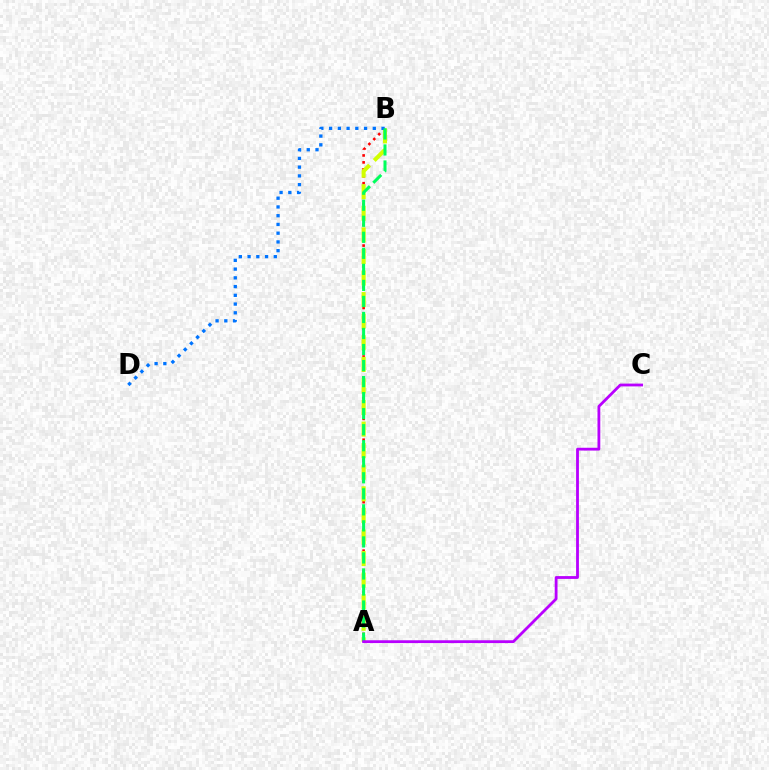{('A', 'B'): [{'color': '#ff0000', 'line_style': 'dotted', 'thickness': 1.88}, {'color': '#d1ff00', 'line_style': 'dashed', 'thickness': 2.93}, {'color': '#00ff5c', 'line_style': 'dashed', 'thickness': 2.18}], ('B', 'D'): [{'color': '#0074ff', 'line_style': 'dotted', 'thickness': 2.38}], ('A', 'C'): [{'color': '#b900ff', 'line_style': 'solid', 'thickness': 2.02}]}